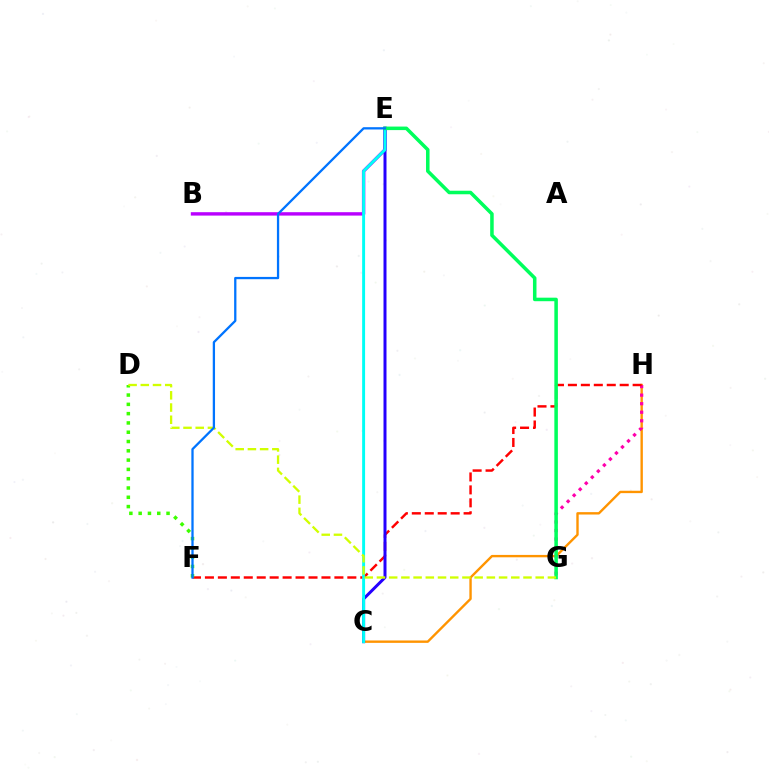{('C', 'H'): [{'color': '#ff9400', 'line_style': 'solid', 'thickness': 1.72}], ('B', 'E'): [{'color': '#b900ff', 'line_style': 'solid', 'thickness': 2.44}], ('G', 'H'): [{'color': '#ff00ac', 'line_style': 'dotted', 'thickness': 2.32}], ('F', 'H'): [{'color': '#ff0000', 'line_style': 'dashed', 'thickness': 1.76}], ('D', 'F'): [{'color': '#3dff00', 'line_style': 'dotted', 'thickness': 2.52}], ('C', 'E'): [{'color': '#2500ff', 'line_style': 'solid', 'thickness': 2.15}, {'color': '#00fff6', 'line_style': 'solid', 'thickness': 2.11}], ('E', 'G'): [{'color': '#00ff5c', 'line_style': 'solid', 'thickness': 2.54}], ('D', 'G'): [{'color': '#d1ff00', 'line_style': 'dashed', 'thickness': 1.66}], ('E', 'F'): [{'color': '#0074ff', 'line_style': 'solid', 'thickness': 1.65}]}